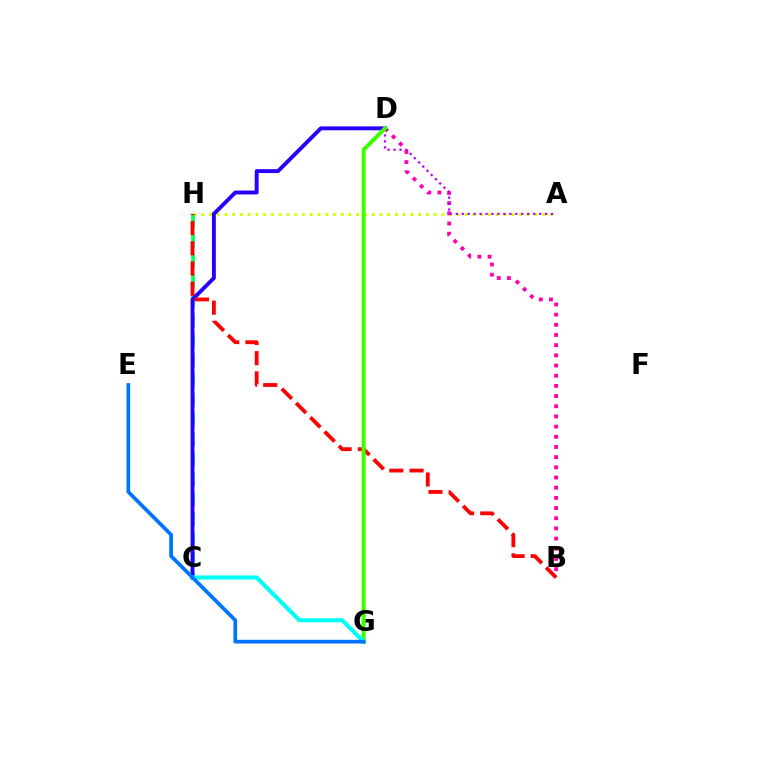{('D', 'G'): [{'color': '#ff9400', 'line_style': 'dotted', 'thickness': 1.74}, {'color': '#3dff00', 'line_style': 'solid', 'thickness': 2.89}], ('A', 'H'): [{'color': '#d1ff00', 'line_style': 'dotted', 'thickness': 2.11}], ('B', 'D'): [{'color': '#ff00ac', 'line_style': 'dotted', 'thickness': 2.77}], ('A', 'D'): [{'color': '#b900ff', 'line_style': 'dotted', 'thickness': 1.62}], ('C', 'H'): [{'color': '#00ff5c', 'line_style': 'dashed', 'thickness': 2.7}], ('C', 'D'): [{'color': '#2500ff', 'line_style': 'solid', 'thickness': 2.81}], ('B', 'H'): [{'color': '#ff0000', 'line_style': 'dashed', 'thickness': 2.74}], ('C', 'G'): [{'color': '#00fff6', 'line_style': 'solid', 'thickness': 2.96}], ('E', 'G'): [{'color': '#0074ff', 'line_style': 'solid', 'thickness': 2.67}]}